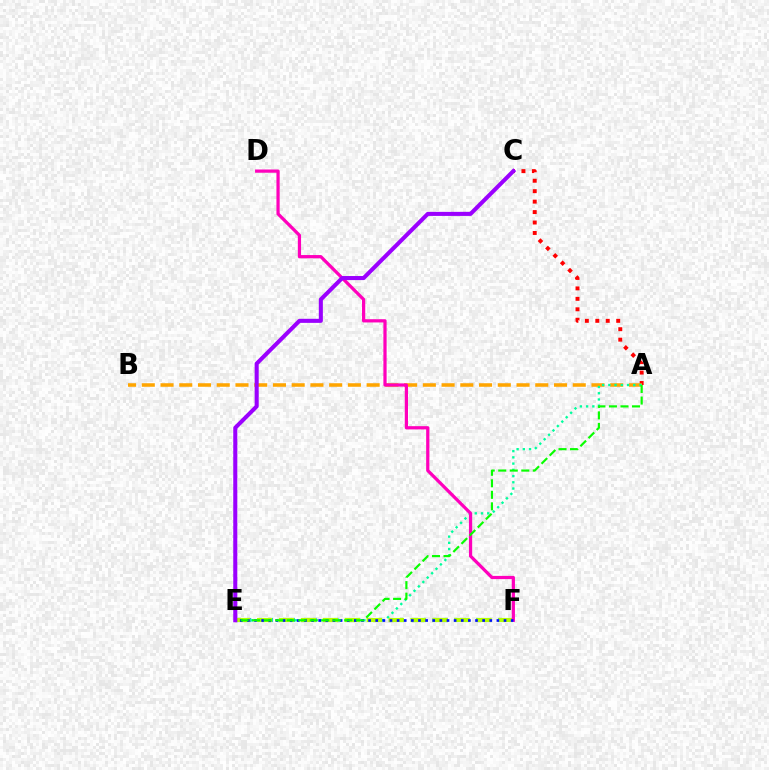{('E', 'F'): [{'color': '#00b5ff', 'line_style': 'dotted', 'thickness': 2.96}, {'color': '#b3ff00', 'line_style': 'dashed', 'thickness': 2.98}, {'color': '#0010ff', 'line_style': 'dotted', 'thickness': 1.94}], ('A', 'C'): [{'color': '#ff0000', 'line_style': 'dotted', 'thickness': 2.84}], ('A', 'B'): [{'color': '#ffa500', 'line_style': 'dashed', 'thickness': 2.55}], ('A', 'E'): [{'color': '#00ff9d', 'line_style': 'dotted', 'thickness': 1.69}, {'color': '#08ff00', 'line_style': 'dashed', 'thickness': 1.57}], ('D', 'F'): [{'color': '#ff00bd', 'line_style': 'solid', 'thickness': 2.32}], ('C', 'E'): [{'color': '#9b00ff', 'line_style': 'solid', 'thickness': 2.92}]}